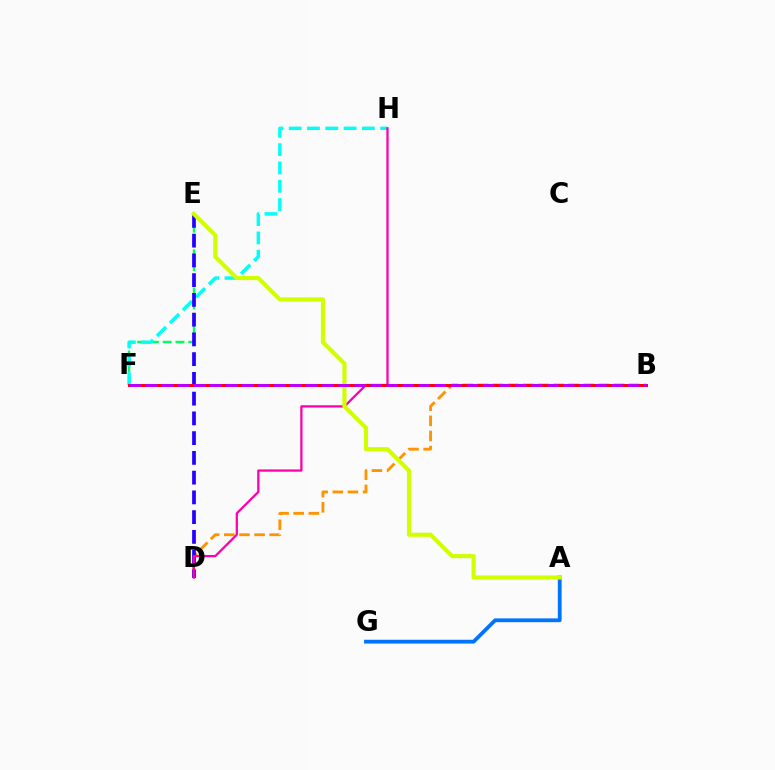{('B', 'D'): [{'color': '#ff9400', 'line_style': 'dashed', 'thickness': 2.05}], ('E', 'F'): [{'color': '#00ff5c', 'line_style': 'dashed', 'thickness': 1.74}], ('F', 'H'): [{'color': '#00fff6', 'line_style': 'dashed', 'thickness': 2.49}], ('A', 'G'): [{'color': '#0074ff', 'line_style': 'solid', 'thickness': 2.74}], ('D', 'E'): [{'color': '#2500ff', 'line_style': 'dashed', 'thickness': 2.68}], ('B', 'F'): [{'color': '#3dff00', 'line_style': 'dashed', 'thickness': 2.02}, {'color': '#ff0000', 'line_style': 'solid', 'thickness': 2.14}, {'color': '#b900ff', 'line_style': 'dashed', 'thickness': 2.18}], ('D', 'H'): [{'color': '#ff00ac', 'line_style': 'solid', 'thickness': 1.64}], ('A', 'E'): [{'color': '#d1ff00', 'line_style': 'solid', 'thickness': 2.97}]}